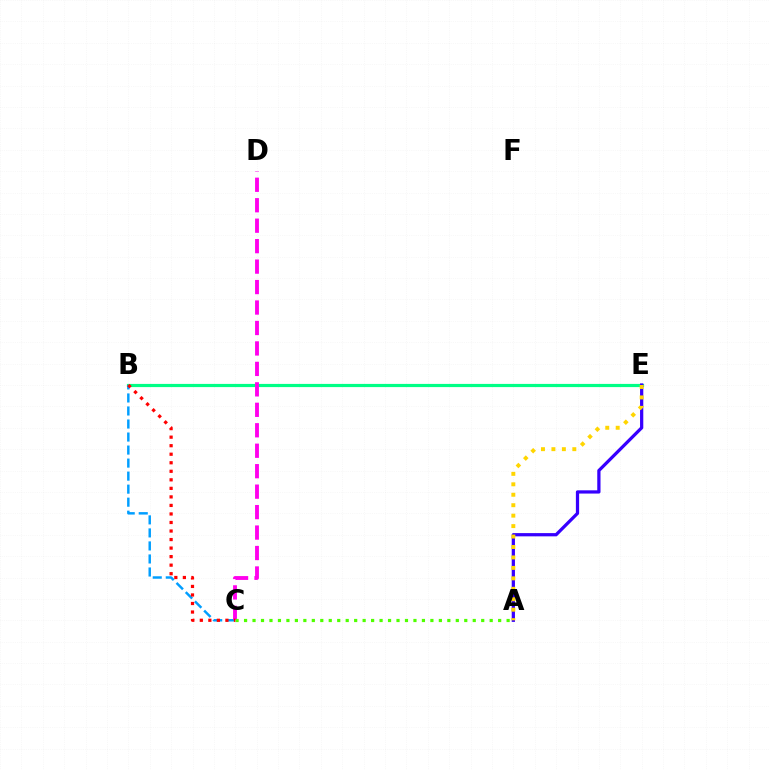{('B', 'E'): [{'color': '#00ff86', 'line_style': 'solid', 'thickness': 2.3}], ('B', 'C'): [{'color': '#009eff', 'line_style': 'dashed', 'thickness': 1.77}, {'color': '#ff0000', 'line_style': 'dotted', 'thickness': 2.32}], ('C', 'D'): [{'color': '#ff00ed', 'line_style': 'dashed', 'thickness': 2.78}], ('A', 'C'): [{'color': '#4fff00', 'line_style': 'dotted', 'thickness': 2.3}], ('A', 'E'): [{'color': '#3700ff', 'line_style': 'solid', 'thickness': 2.34}, {'color': '#ffd500', 'line_style': 'dotted', 'thickness': 2.84}]}